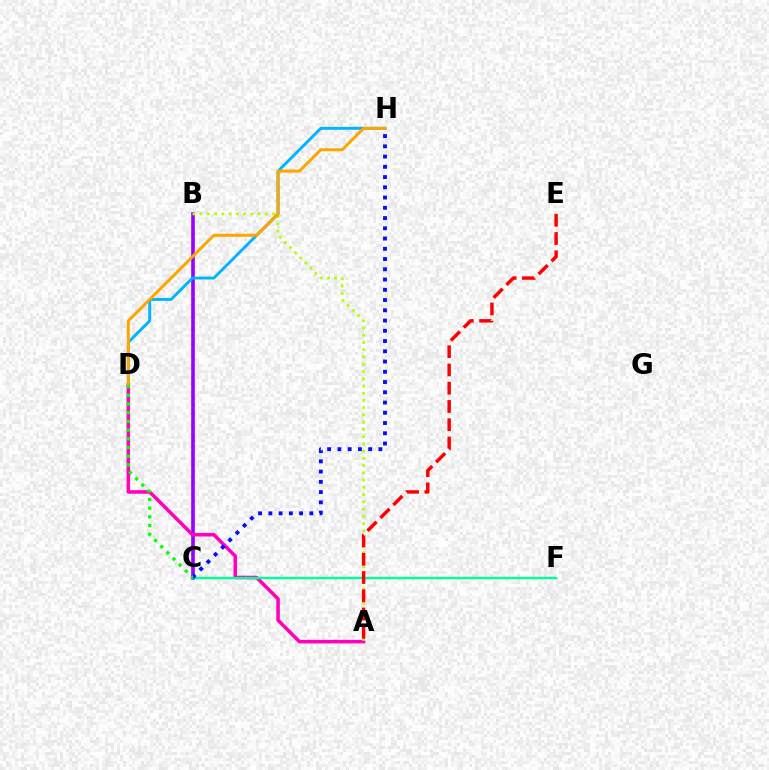{('B', 'C'): [{'color': '#9b00ff', 'line_style': 'solid', 'thickness': 2.62}], ('A', 'D'): [{'color': '#ff00bd', 'line_style': 'solid', 'thickness': 2.56}], ('A', 'B'): [{'color': '#b3ff00', 'line_style': 'dotted', 'thickness': 1.97}], ('C', 'F'): [{'color': '#00ff9d', 'line_style': 'solid', 'thickness': 1.74}], ('C', 'H'): [{'color': '#0010ff', 'line_style': 'dotted', 'thickness': 2.78}], ('D', 'H'): [{'color': '#00b5ff', 'line_style': 'solid', 'thickness': 2.09}, {'color': '#ffa500', 'line_style': 'solid', 'thickness': 2.16}], ('A', 'E'): [{'color': '#ff0000', 'line_style': 'dashed', 'thickness': 2.48}], ('C', 'D'): [{'color': '#08ff00', 'line_style': 'dotted', 'thickness': 2.36}]}